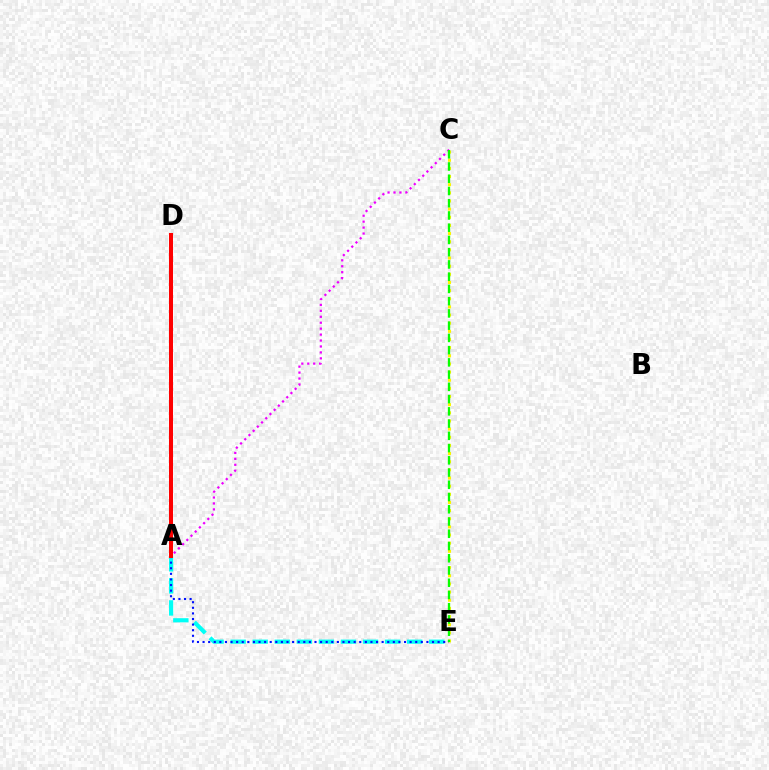{('A', 'E'): [{'color': '#00fff6', 'line_style': 'dashed', 'thickness': 3.0}, {'color': '#0010ff', 'line_style': 'dotted', 'thickness': 1.52}], ('C', 'E'): [{'color': '#fcf500', 'line_style': 'dotted', 'thickness': 2.21}, {'color': '#08ff00', 'line_style': 'dashed', 'thickness': 1.66}], ('A', 'C'): [{'color': '#ee00ff', 'line_style': 'dotted', 'thickness': 1.61}], ('A', 'D'): [{'color': '#ff0000', 'line_style': 'solid', 'thickness': 2.89}]}